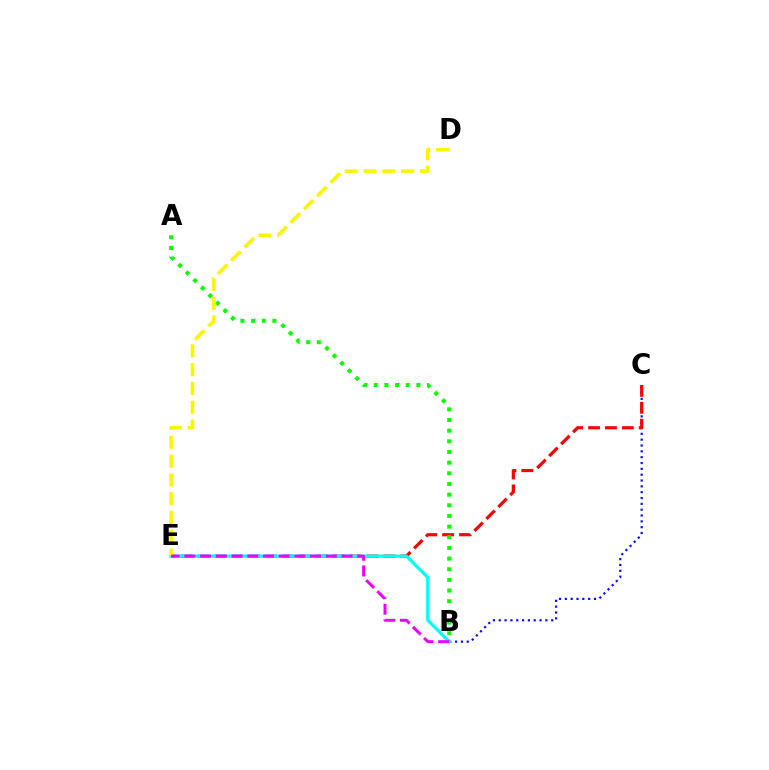{('B', 'C'): [{'color': '#0010ff', 'line_style': 'dotted', 'thickness': 1.58}], ('C', 'E'): [{'color': '#ff0000', 'line_style': 'dashed', 'thickness': 2.3}], ('B', 'E'): [{'color': '#00fff6', 'line_style': 'solid', 'thickness': 2.33}, {'color': '#ee00ff', 'line_style': 'dashed', 'thickness': 2.13}], ('A', 'B'): [{'color': '#08ff00', 'line_style': 'dotted', 'thickness': 2.9}], ('D', 'E'): [{'color': '#fcf500', 'line_style': 'dashed', 'thickness': 2.55}]}